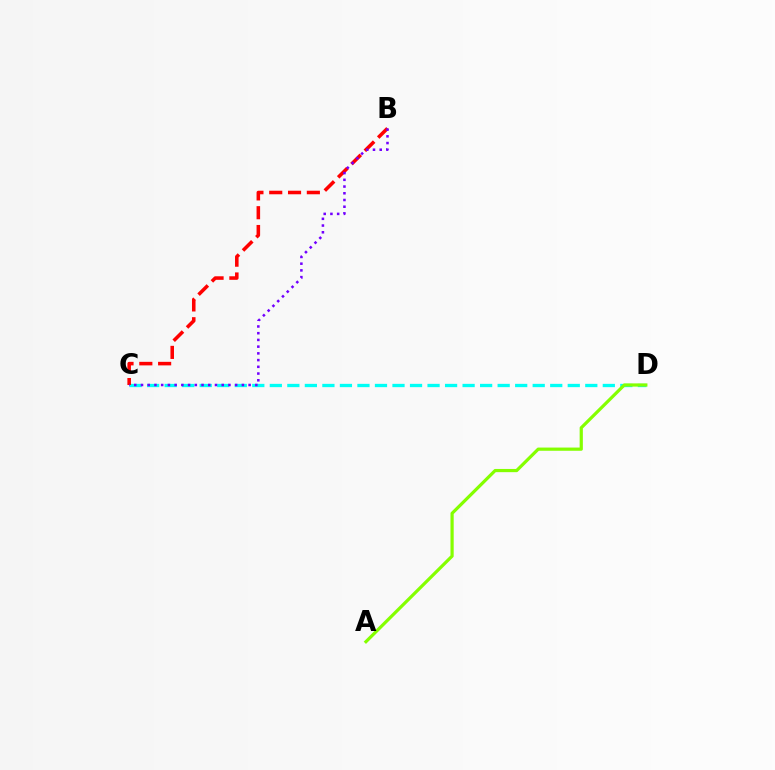{('C', 'D'): [{'color': '#00fff6', 'line_style': 'dashed', 'thickness': 2.38}], ('B', 'C'): [{'color': '#ff0000', 'line_style': 'dashed', 'thickness': 2.56}, {'color': '#7200ff', 'line_style': 'dotted', 'thickness': 1.83}], ('A', 'D'): [{'color': '#84ff00', 'line_style': 'solid', 'thickness': 2.31}]}